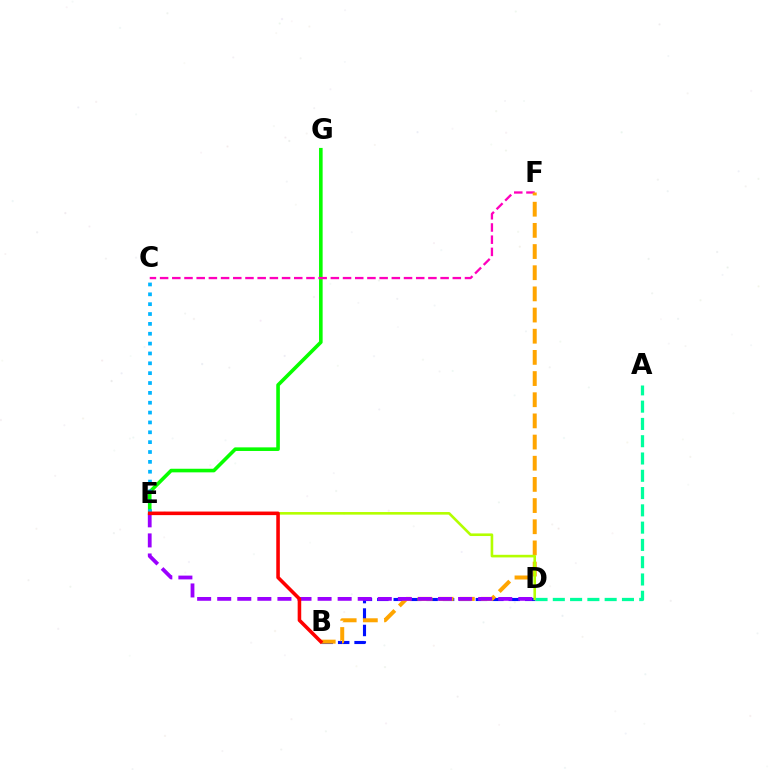{('E', 'G'): [{'color': '#08ff00', 'line_style': 'solid', 'thickness': 2.59}], ('B', 'D'): [{'color': '#0010ff', 'line_style': 'dashed', 'thickness': 2.23}], ('C', 'F'): [{'color': '#ff00bd', 'line_style': 'dashed', 'thickness': 1.66}], ('B', 'F'): [{'color': '#ffa500', 'line_style': 'dashed', 'thickness': 2.88}], ('D', 'E'): [{'color': '#b3ff00', 'line_style': 'solid', 'thickness': 1.88}, {'color': '#9b00ff', 'line_style': 'dashed', 'thickness': 2.73}], ('C', 'E'): [{'color': '#00b5ff', 'line_style': 'dotted', 'thickness': 2.68}], ('B', 'E'): [{'color': '#ff0000', 'line_style': 'solid', 'thickness': 2.57}], ('A', 'D'): [{'color': '#00ff9d', 'line_style': 'dashed', 'thickness': 2.35}]}